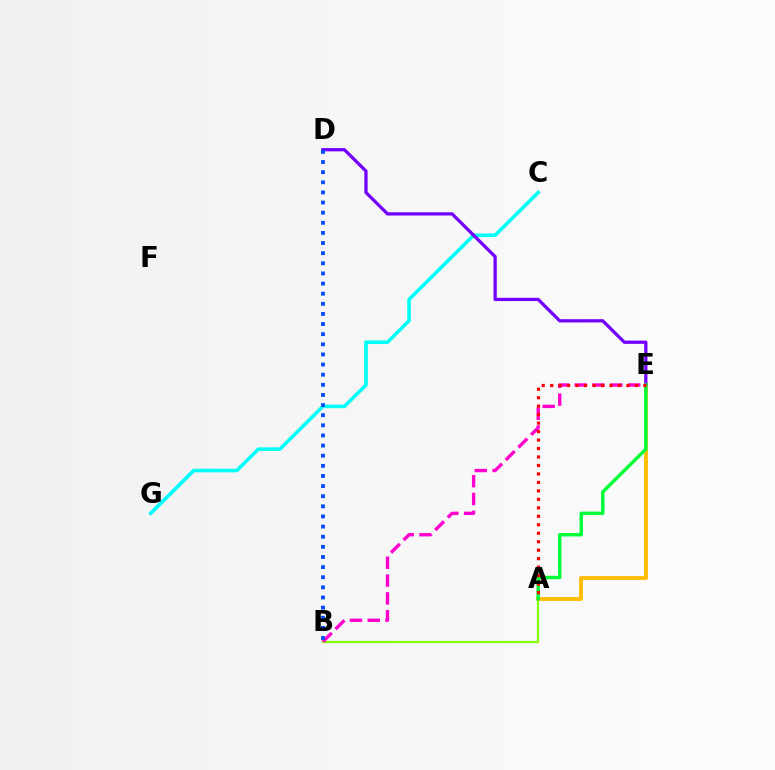{('A', 'B'): [{'color': '#84ff00', 'line_style': 'solid', 'thickness': 1.59}], ('A', 'E'): [{'color': '#ffbd00', 'line_style': 'solid', 'thickness': 2.77}, {'color': '#00ff39', 'line_style': 'solid', 'thickness': 2.48}, {'color': '#ff0000', 'line_style': 'dotted', 'thickness': 2.3}], ('C', 'G'): [{'color': '#00fff6', 'line_style': 'solid', 'thickness': 2.58}], ('B', 'E'): [{'color': '#ff00cf', 'line_style': 'dashed', 'thickness': 2.42}], ('D', 'E'): [{'color': '#7200ff', 'line_style': 'solid', 'thickness': 2.35}], ('B', 'D'): [{'color': '#004bff', 'line_style': 'dotted', 'thickness': 2.75}]}